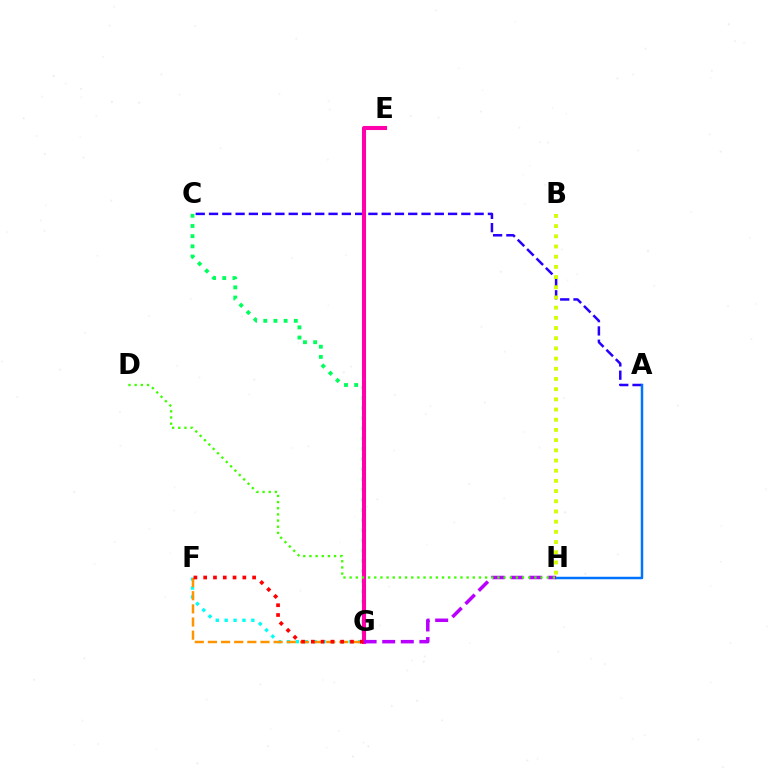{('A', 'C'): [{'color': '#2500ff', 'line_style': 'dashed', 'thickness': 1.8}], ('B', 'H'): [{'color': '#d1ff00', 'line_style': 'dotted', 'thickness': 2.77}], ('C', 'G'): [{'color': '#00ff5c', 'line_style': 'dotted', 'thickness': 2.77}], ('A', 'H'): [{'color': '#0074ff', 'line_style': 'solid', 'thickness': 1.79}], ('F', 'G'): [{'color': '#00fff6', 'line_style': 'dotted', 'thickness': 2.42}, {'color': '#ff9400', 'line_style': 'dashed', 'thickness': 1.79}, {'color': '#ff0000', 'line_style': 'dotted', 'thickness': 2.66}], ('E', 'G'): [{'color': '#ff00ac', 'line_style': 'solid', 'thickness': 2.94}], ('G', 'H'): [{'color': '#b900ff', 'line_style': 'dashed', 'thickness': 2.53}], ('D', 'H'): [{'color': '#3dff00', 'line_style': 'dotted', 'thickness': 1.67}]}